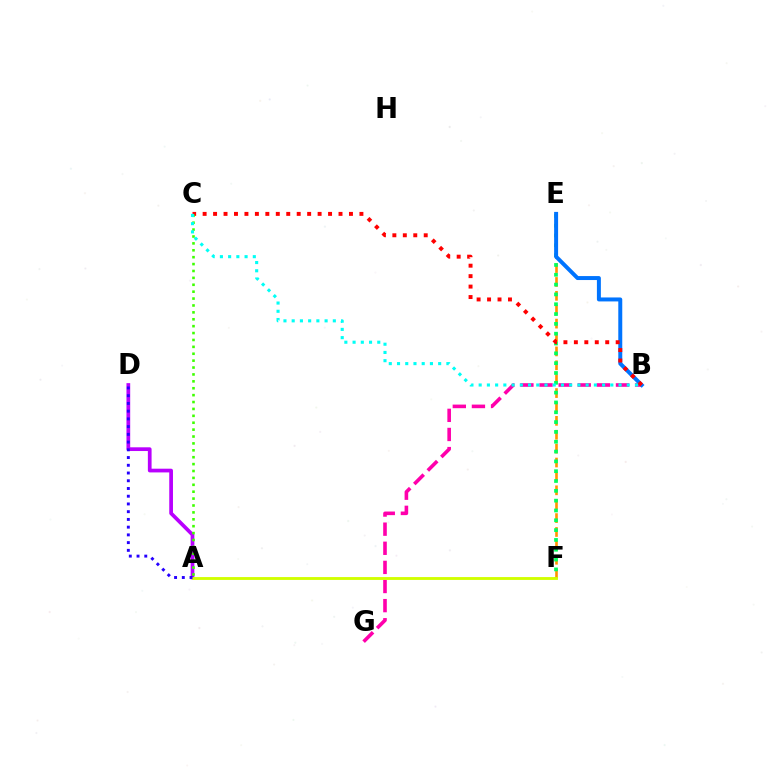{('E', 'F'): [{'color': '#ff9400', 'line_style': 'dashed', 'thickness': 1.89}, {'color': '#00ff5c', 'line_style': 'dotted', 'thickness': 2.67}], ('B', 'G'): [{'color': '#ff00ac', 'line_style': 'dashed', 'thickness': 2.6}], ('B', 'E'): [{'color': '#0074ff', 'line_style': 'solid', 'thickness': 2.86}], ('B', 'C'): [{'color': '#ff0000', 'line_style': 'dotted', 'thickness': 2.84}, {'color': '#00fff6', 'line_style': 'dotted', 'thickness': 2.24}], ('A', 'D'): [{'color': '#b900ff', 'line_style': 'solid', 'thickness': 2.68}, {'color': '#2500ff', 'line_style': 'dotted', 'thickness': 2.1}], ('A', 'C'): [{'color': '#3dff00', 'line_style': 'dotted', 'thickness': 1.87}], ('A', 'F'): [{'color': '#d1ff00', 'line_style': 'solid', 'thickness': 2.06}]}